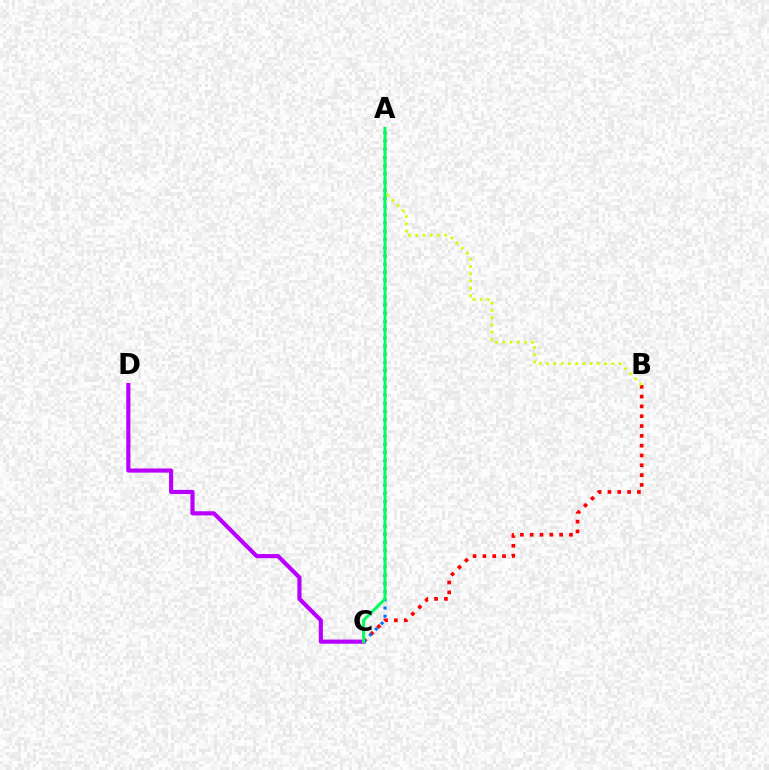{('B', 'C'): [{'color': '#ff0000', 'line_style': 'dotted', 'thickness': 2.67}], ('C', 'D'): [{'color': '#b900ff', 'line_style': 'solid', 'thickness': 2.99}], ('A', 'B'): [{'color': '#d1ff00', 'line_style': 'dotted', 'thickness': 1.97}], ('A', 'C'): [{'color': '#0074ff', 'line_style': 'dotted', 'thickness': 2.23}, {'color': '#00ff5c', 'line_style': 'solid', 'thickness': 2.13}]}